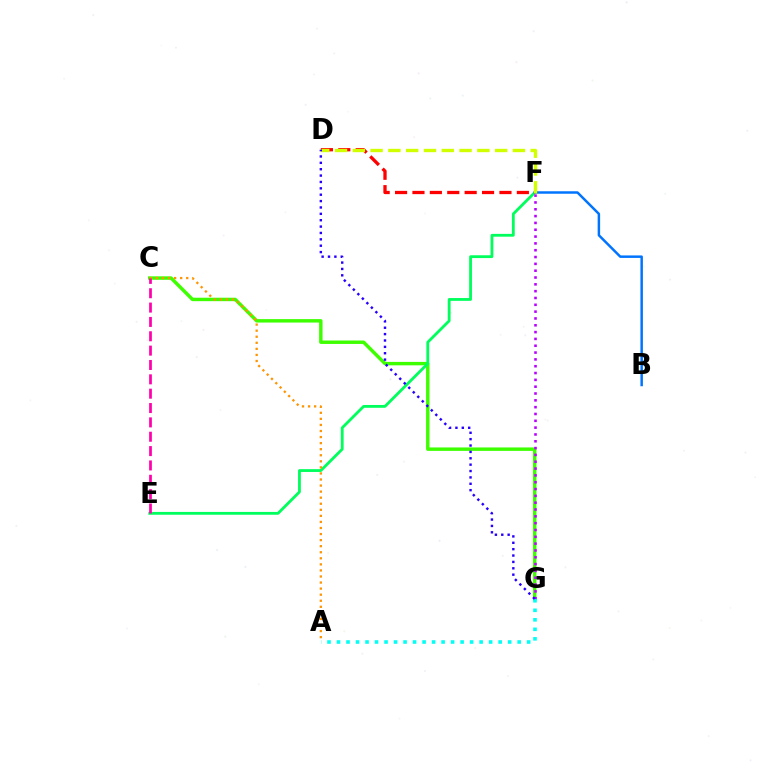{('C', 'G'): [{'color': '#3dff00', 'line_style': 'solid', 'thickness': 2.47}], ('E', 'F'): [{'color': '#00ff5c', 'line_style': 'solid', 'thickness': 2.02}], ('F', 'G'): [{'color': '#b900ff', 'line_style': 'dotted', 'thickness': 1.85}], ('A', 'C'): [{'color': '#ff9400', 'line_style': 'dotted', 'thickness': 1.65}], ('A', 'G'): [{'color': '#00fff6', 'line_style': 'dotted', 'thickness': 2.58}], ('B', 'F'): [{'color': '#0074ff', 'line_style': 'solid', 'thickness': 1.79}], ('D', 'F'): [{'color': '#ff0000', 'line_style': 'dashed', 'thickness': 2.36}, {'color': '#d1ff00', 'line_style': 'dashed', 'thickness': 2.42}], ('C', 'E'): [{'color': '#ff00ac', 'line_style': 'dashed', 'thickness': 1.95}], ('D', 'G'): [{'color': '#2500ff', 'line_style': 'dotted', 'thickness': 1.73}]}